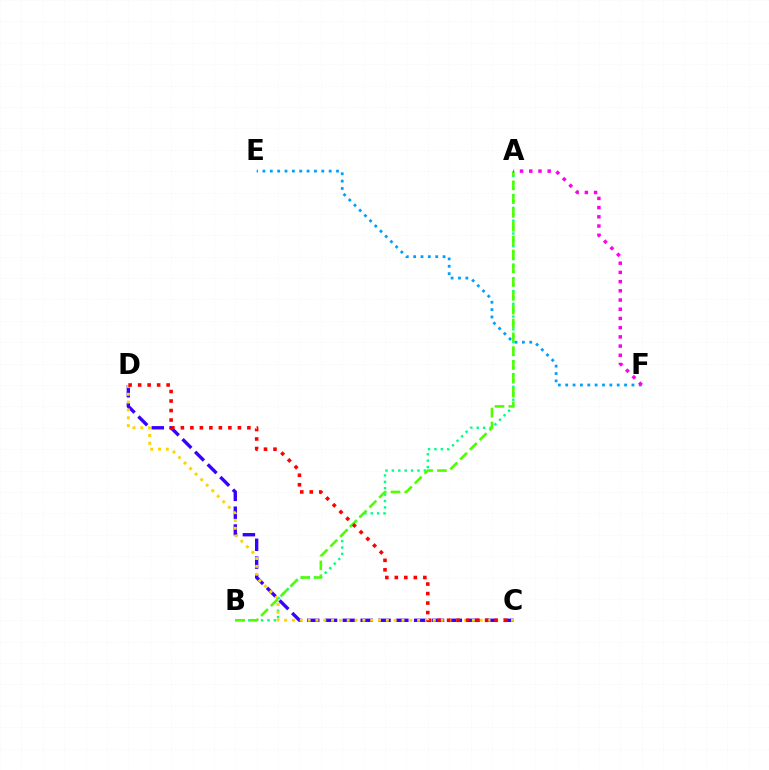{('C', 'D'): [{'color': '#3700ff', 'line_style': 'dashed', 'thickness': 2.42}, {'color': '#ffd500', 'line_style': 'dotted', 'thickness': 2.12}, {'color': '#ff0000', 'line_style': 'dotted', 'thickness': 2.58}], ('E', 'F'): [{'color': '#009eff', 'line_style': 'dotted', 'thickness': 2.0}], ('A', 'B'): [{'color': '#00ff86', 'line_style': 'dotted', 'thickness': 1.74}, {'color': '#4fff00', 'line_style': 'dashed', 'thickness': 1.88}], ('A', 'F'): [{'color': '#ff00ed', 'line_style': 'dotted', 'thickness': 2.5}]}